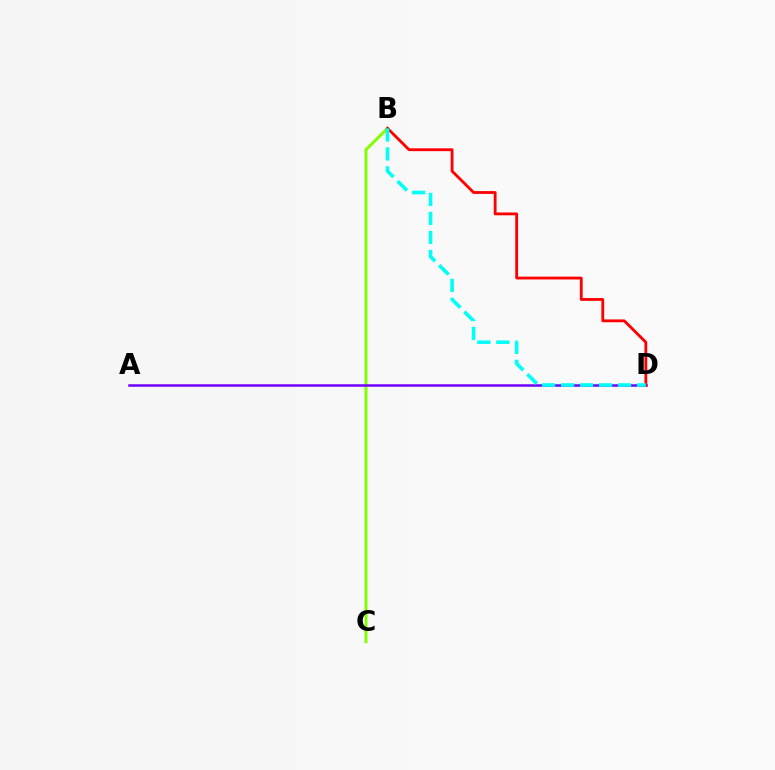{('B', 'C'): [{'color': '#84ff00', 'line_style': 'solid', 'thickness': 2.15}], ('A', 'D'): [{'color': '#7200ff', 'line_style': 'solid', 'thickness': 1.81}], ('B', 'D'): [{'color': '#ff0000', 'line_style': 'solid', 'thickness': 2.04}, {'color': '#00fff6', 'line_style': 'dashed', 'thickness': 2.58}]}